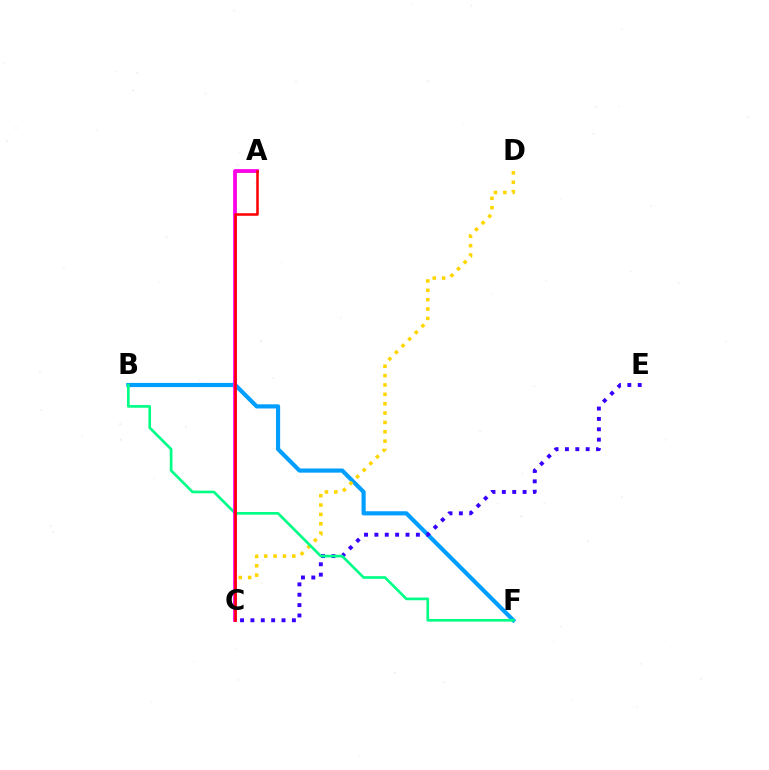{('B', 'F'): [{'color': '#009eff', 'line_style': 'solid', 'thickness': 2.99}, {'color': '#00ff86', 'line_style': 'solid', 'thickness': 1.93}], ('A', 'C'): [{'color': '#4fff00', 'line_style': 'solid', 'thickness': 1.9}, {'color': '#ff00ed', 'line_style': 'solid', 'thickness': 2.71}, {'color': '#ff0000', 'line_style': 'solid', 'thickness': 1.85}], ('C', 'E'): [{'color': '#3700ff', 'line_style': 'dotted', 'thickness': 2.82}], ('C', 'D'): [{'color': '#ffd500', 'line_style': 'dotted', 'thickness': 2.54}]}